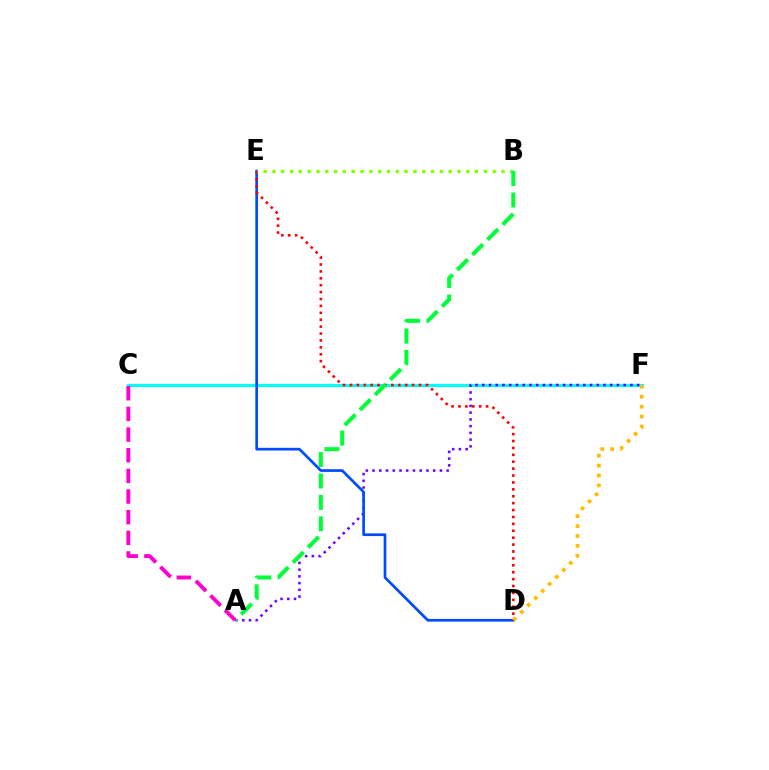{('C', 'F'): [{'color': '#00fff6', 'line_style': 'solid', 'thickness': 2.31}], ('A', 'F'): [{'color': '#7200ff', 'line_style': 'dotted', 'thickness': 1.83}], ('D', 'E'): [{'color': '#004bff', 'line_style': 'solid', 'thickness': 1.94}, {'color': '#ff0000', 'line_style': 'dotted', 'thickness': 1.88}], ('D', 'F'): [{'color': '#ffbd00', 'line_style': 'dotted', 'thickness': 2.69}], ('B', 'E'): [{'color': '#84ff00', 'line_style': 'dotted', 'thickness': 2.39}], ('A', 'B'): [{'color': '#00ff39', 'line_style': 'dashed', 'thickness': 2.91}], ('A', 'C'): [{'color': '#ff00cf', 'line_style': 'dashed', 'thickness': 2.81}]}